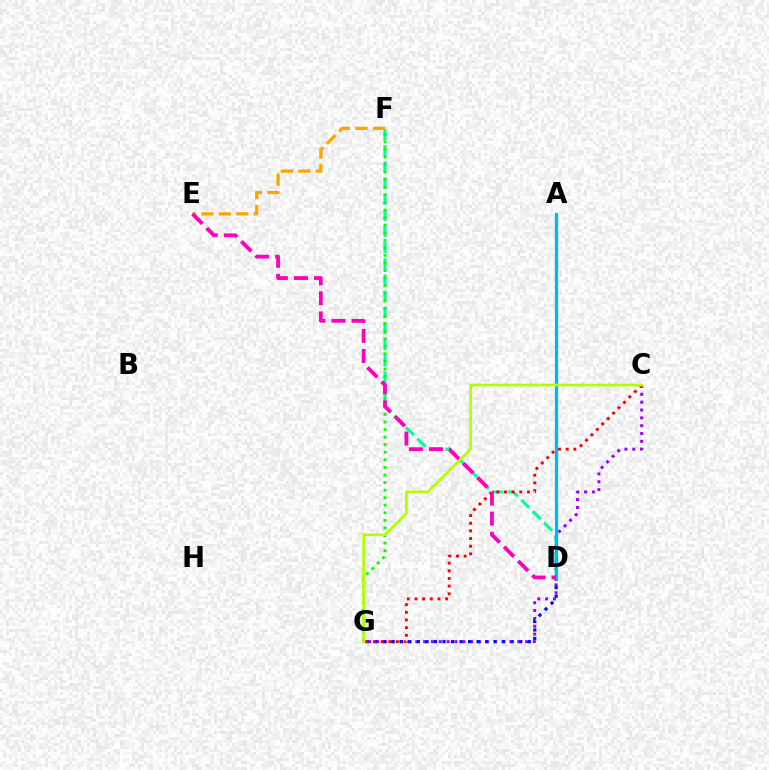{('C', 'G'): [{'color': '#9b00ff', 'line_style': 'dotted', 'thickness': 2.13}, {'color': '#ff0000', 'line_style': 'dotted', 'thickness': 2.08}, {'color': '#b3ff00', 'line_style': 'solid', 'thickness': 1.94}], ('D', 'F'): [{'color': '#00ff9d', 'line_style': 'dashed', 'thickness': 2.2}], ('E', 'F'): [{'color': '#ffa500', 'line_style': 'dashed', 'thickness': 2.37}], ('F', 'G'): [{'color': '#08ff00', 'line_style': 'dotted', 'thickness': 2.06}], ('D', 'G'): [{'color': '#0010ff', 'line_style': 'dotted', 'thickness': 2.32}], ('A', 'D'): [{'color': '#00b5ff', 'line_style': 'solid', 'thickness': 2.32}], ('D', 'E'): [{'color': '#ff00bd', 'line_style': 'dashed', 'thickness': 2.73}]}